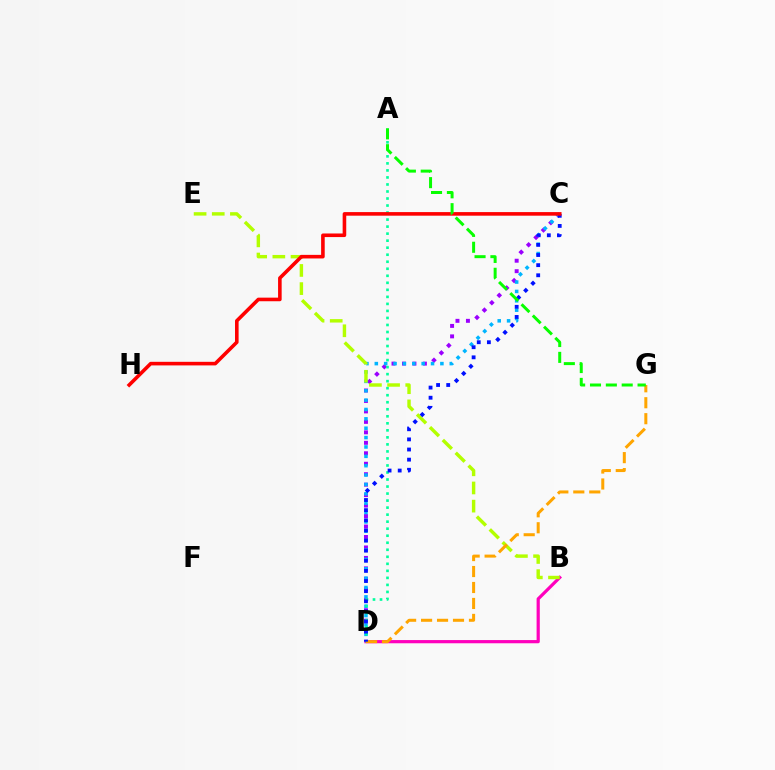{('C', 'D'): [{'color': '#9b00ff', 'line_style': 'dotted', 'thickness': 2.84}, {'color': '#00b5ff', 'line_style': 'dotted', 'thickness': 2.55}, {'color': '#0010ff', 'line_style': 'dotted', 'thickness': 2.75}], ('B', 'D'): [{'color': '#ff00bd', 'line_style': 'solid', 'thickness': 2.3}], ('A', 'D'): [{'color': '#00ff9d', 'line_style': 'dotted', 'thickness': 1.91}], ('B', 'E'): [{'color': '#b3ff00', 'line_style': 'dashed', 'thickness': 2.47}], ('D', 'G'): [{'color': '#ffa500', 'line_style': 'dashed', 'thickness': 2.17}], ('C', 'H'): [{'color': '#ff0000', 'line_style': 'solid', 'thickness': 2.59}], ('A', 'G'): [{'color': '#08ff00', 'line_style': 'dashed', 'thickness': 2.15}]}